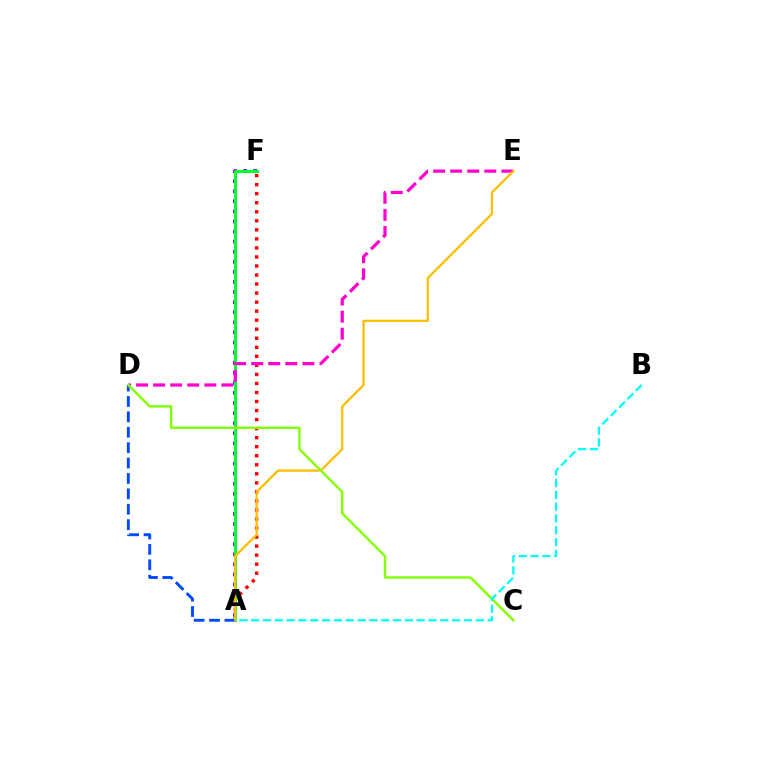{('A', 'F'): [{'color': '#7200ff', 'line_style': 'dotted', 'thickness': 2.74}, {'color': '#ff0000', 'line_style': 'dotted', 'thickness': 2.46}, {'color': '#00ff39', 'line_style': 'solid', 'thickness': 2.17}], ('D', 'E'): [{'color': '#ff00cf', 'line_style': 'dashed', 'thickness': 2.32}], ('A', 'D'): [{'color': '#004bff', 'line_style': 'dashed', 'thickness': 2.09}], ('A', 'E'): [{'color': '#ffbd00', 'line_style': 'solid', 'thickness': 1.65}], ('C', 'D'): [{'color': '#84ff00', 'line_style': 'solid', 'thickness': 1.73}], ('A', 'B'): [{'color': '#00fff6', 'line_style': 'dashed', 'thickness': 1.61}]}